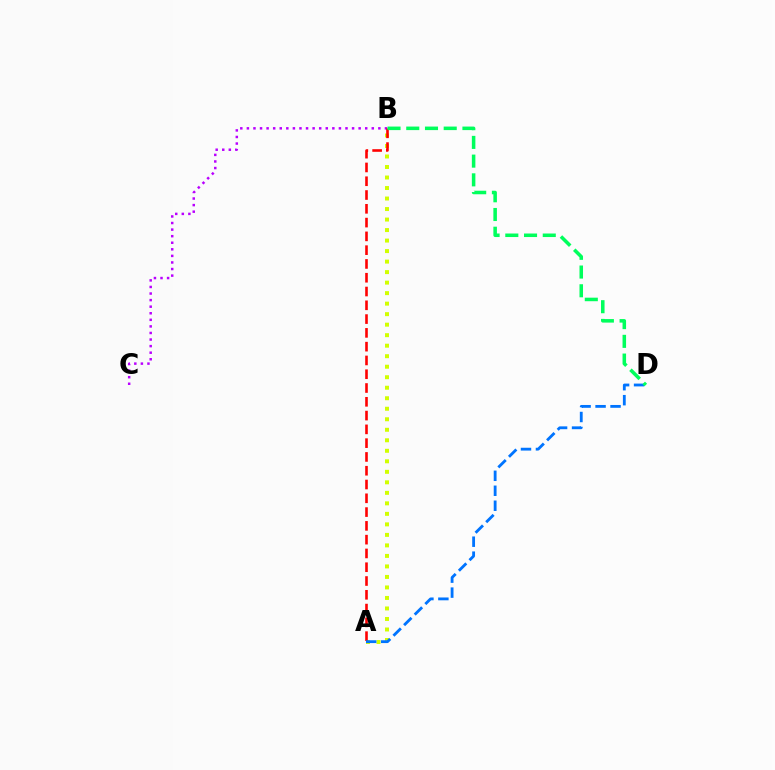{('A', 'B'): [{'color': '#d1ff00', 'line_style': 'dotted', 'thickness': 2.86}, {'color': '#ff0000', 'line_style': 'dashed', 'thickness': 1.87}], ('B', 'C'): [{'color': '#b900ff', 'line_style': 'dotted', 'thickness': 1.79}], ('A', 'D'): [{'color': '#0074ff', 'line_style': 'dashed', 'thickness': 2.03}], ('B', 'D'): [{'color': '#00ff5c', 'line_style': 'dashed', 'thickness': 2.54}]}